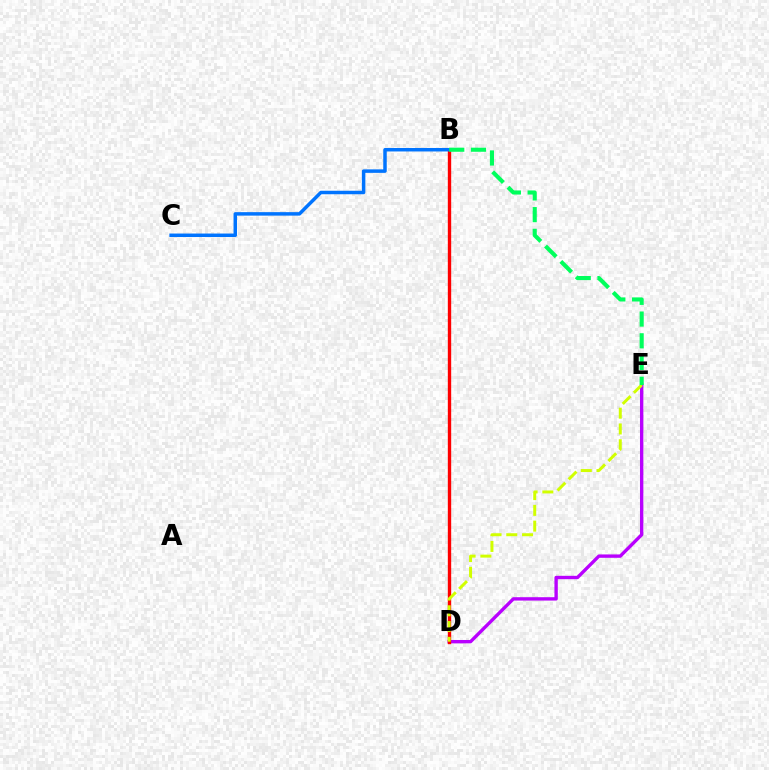{('D', 'E'): [{'color': '#b900ff', 'line_style': 'solid', 'thickness': 2.42}, {'color': '#d1ff00', 'line_style': 'dashed', 'thickness': 2.14}], ('B', 'D'): [{'color': '#ff0000', 'line_style': 'solid', 'thickness': 2.42}], ('B', 'C'): [{'color': '#0074ff', 'line_style': 'solid', 'thickness': 2.51}], ('B', 'E'): [{'color': '#00ff5c', 'line_style': 'dashed', 'thickness': 2.95}]}